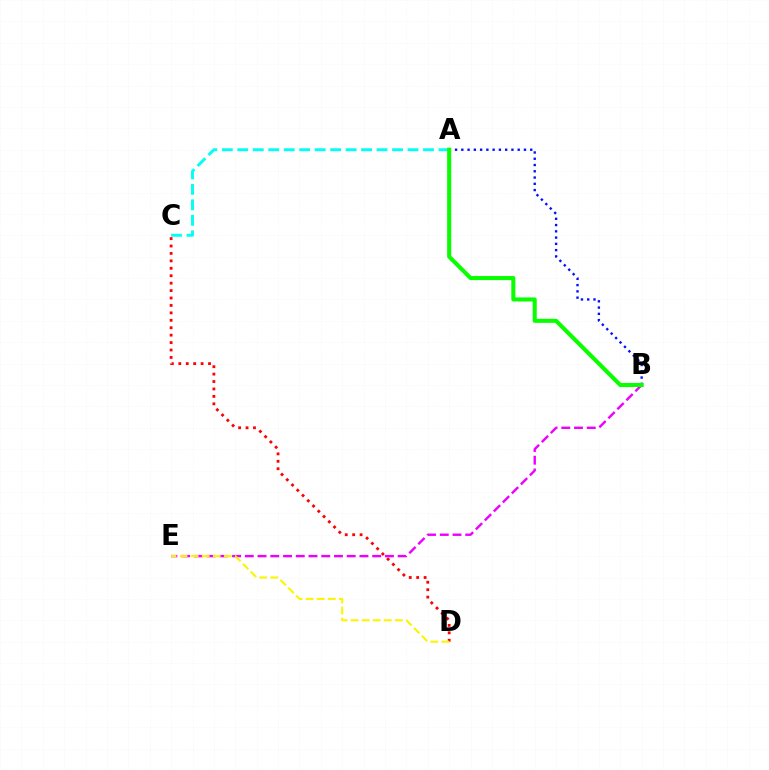{('B', 'E'): [{'color': '#ee00ff', 'line_style': 'dashed', 'thickness': 1.73}], ('A', 'C'): [{'color': '#00fff6', 'line_style': 'dashed', 'thickness': 2.1}], ('A', 'B'): [{'color': '#0010ff', 'line_style': 'dotted', 'thickness': 1.7}, {'color': '#08ff00', 'line_style': 'solid', 'thickness': 2.92}], ('C', 'D'): [{'color': '#ff0000', 'line_style': 'dotted', 'thickness': 2.02}], ('D', 'E'): [{'color': '#fcf500', 'line_style': 'dashed', 'thickness': 1.5}]}